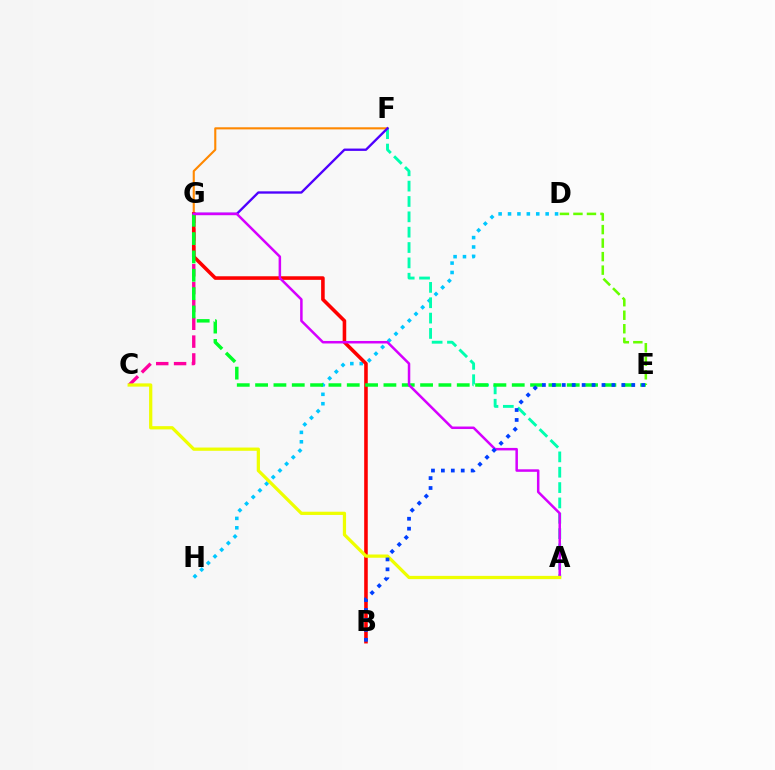{('D', 'E'): [{'color': '#66ff00', 'line_style': 'dashed', 'thickness': 1.84}], ('C', 'G'): [{'color': '#ff00a0', 'line_style': 'dashed', 'thickness': 2.42}], ('F', 'G'): [{'color': '#ff8800', 'line_style': 'solid', 'thickness': 1.52}, {'color': '#4f00ff', 'line_style': 'solid', 'thickness': 1.68}], ('D', 'H'): [{'color': '#00c7ff', 'line_style': 'dotted', 'thickness': 2.56}], ('A', 'F'): [{'color': '#00ffaf', 'line_style': 'dashed', 'thickness': 2.09}], ('B', 'G'): [{'color': '#ff0000', 'line_style': 'solid', 'thickness': 2.58}], ('E', 'G'): [{'color': '#00ff27', 'line_style': 'dashed', 'thickness': 2.49}], ('A', 'G'): [{'color': '#d600ff', 'line_style': 'solid', 'thickness': 1.8}], ('A', 'C'): [{'color': '#eeff00', 'line_style': 'solid', 'thickness': 2.34}], ('B', 'E'): [{'color': '#003fff', 'line_style': 'dotted', 'thickness': 2.7}]}